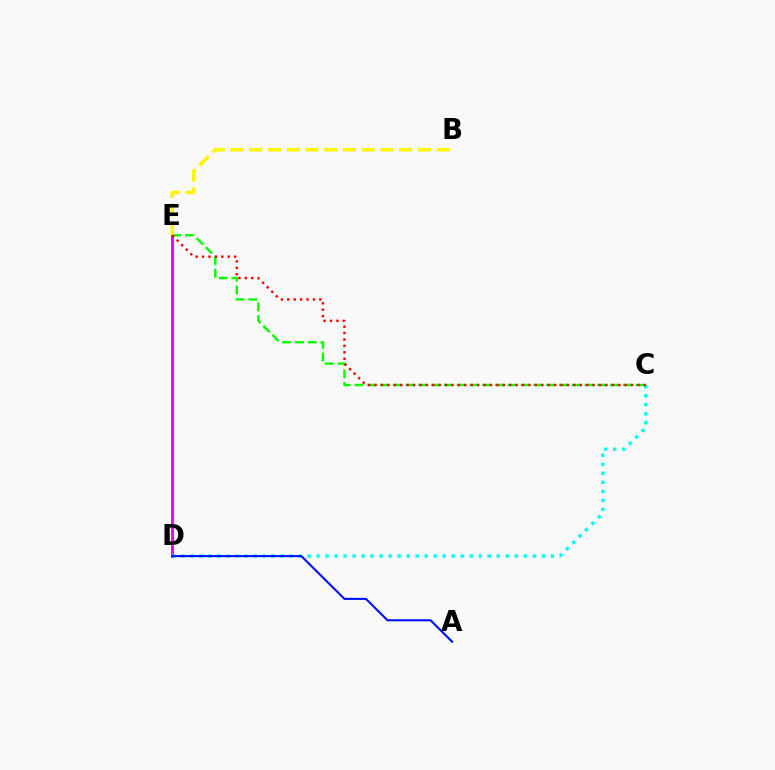{('D', 'E'): [{'color': '#ee00ff', 'line_style': 'solid', 'thickness': 2.1}], ('C', 'E'): [{'color': '#08ff00', 'line_style': 'dashed', 'thickness': 1.74}, {'color': '#ff0000', 'line_style': 'dotted', 'thickness': 1.74}], ('C', 'D'): [{'color': '#00fff6', 'line_style': 'dotted', 'thickness': 2.45}], ('A', 'D'): [{'color': '#0010ff', 'line_style': 'solid', 'thickness': 1.51}], ('B', 'E'): [{'color': '#fcf500', 'line_style': 'dashed', 'thickness': 2.55}]}